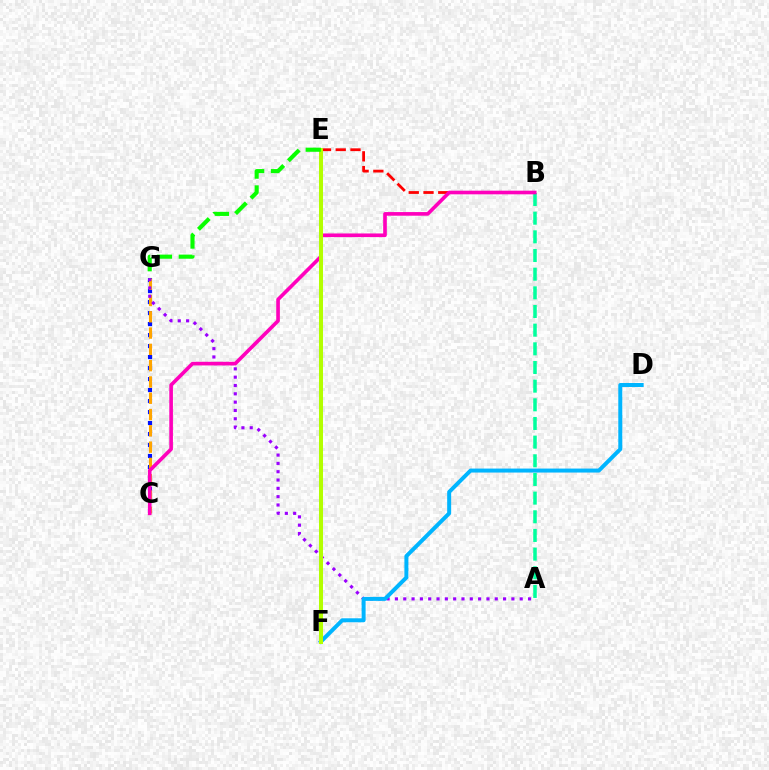{('C', 'G'): [{'color': '#0010ff', 'line_style': 'dotted', 'thickness': 2.99}, {'color': '#ffa500', 'line_style': 'dashed', 'thickness': 2.21}], ('A', 'B'): [{'color': '#00ff9d', 'line_style': 'dashed', 'thickness': 2.54}], ('B', 'E'): [{'color': '#ff0000', 'line_style': 'dashed', 'thickness': 2.0}], ('A', 'G'): [{'color': '#9b00ff', 'line_style': 'dotted', 'thickness': 2.26}], ('D', 'F'): [{'color': '#00b5ff', 'line_style': 'solid', 'thickness': 2.87}], ('B', 'C'): [{'color': '#ff00bd', 'line_style': 'solid', 'thickness': 2.62}], ('E', 'F'): [{'color': '#b3ff00', 'line_style': 'solid', 'thickness': 2.89}], ('E', 'G'): [{'color': '#08ff00', 'line_style': 'dashed', 'thickness': 2.96}]}